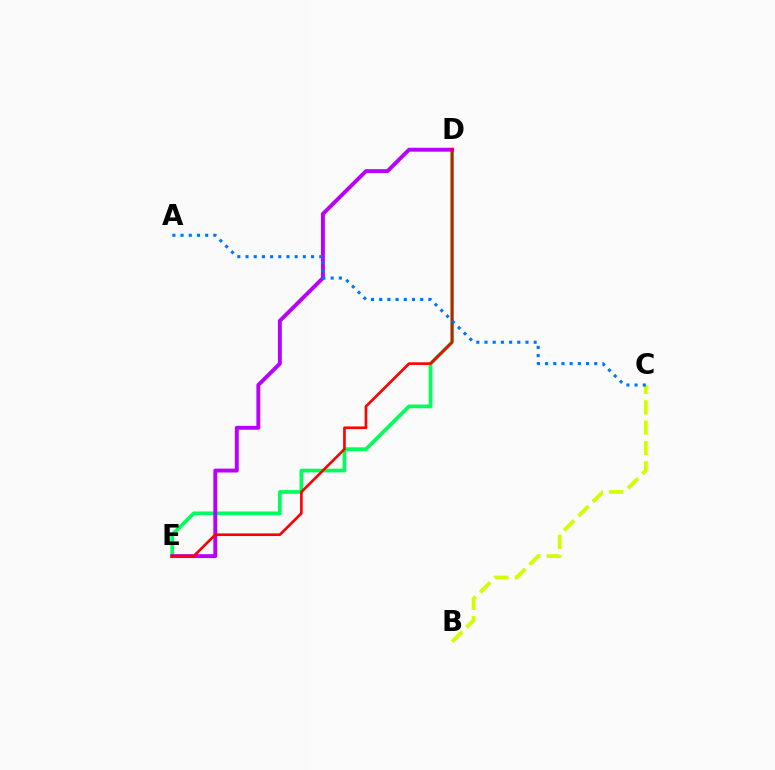{('D', 'E'): [{'color': '#00ff5c', 'line_style': 'solid', 'thickness': 2.69}, {'color': '#b900ff', 'line_style': 'solid', 'thickness': 2.81}, {'color': '#ff0000', 'line_style': 'solid', 'thickness': 1.91}], ('B', 'C'): [{'color': '#d1ff00', 'line_style': 'dashed', 'thickness': 2.76}], ('A', 'C'): [{'color': '#0074ff', 'line_style': 'dotted', 'thickness': 2.23}]}